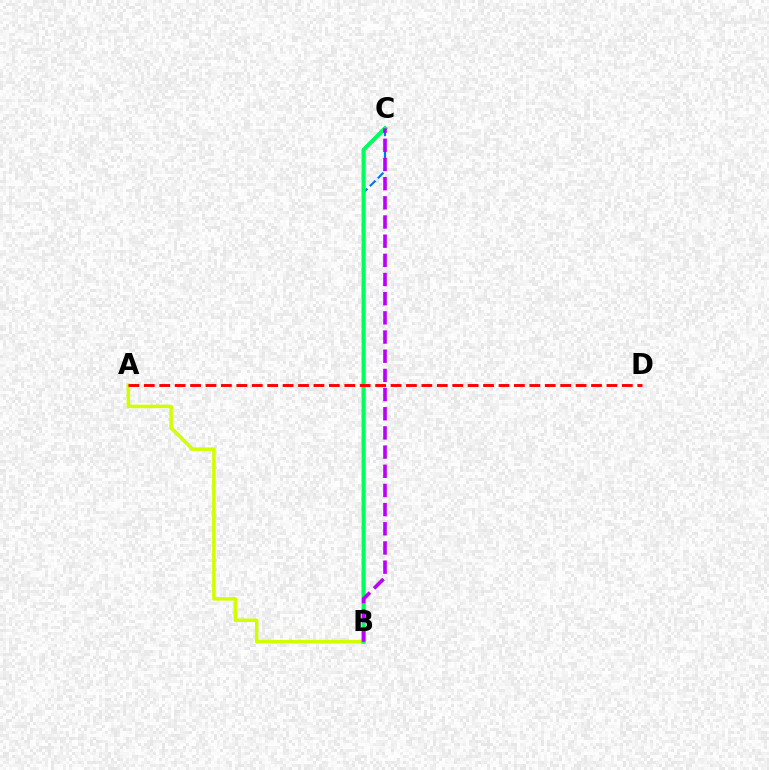{('B', 'C'): [{'color': '#0074ff', 'line_style': 'dashed', 'thickness': 1.53}, {'color': '#00ff5c', 'line_style': 'solid', 'thickness': 2.97}, {'color': '#b900ff', 'line_style': 'dashed', 'thickness': 2.6}], ('A', 'B'): [{'color': '#d1ff00', 'line_style': 'solid', 'thickness': 2.52}], ('A', 'D'): [{'color': '#ff0000', 'line_style': 'dashed', 'thickness': 2.09}]}